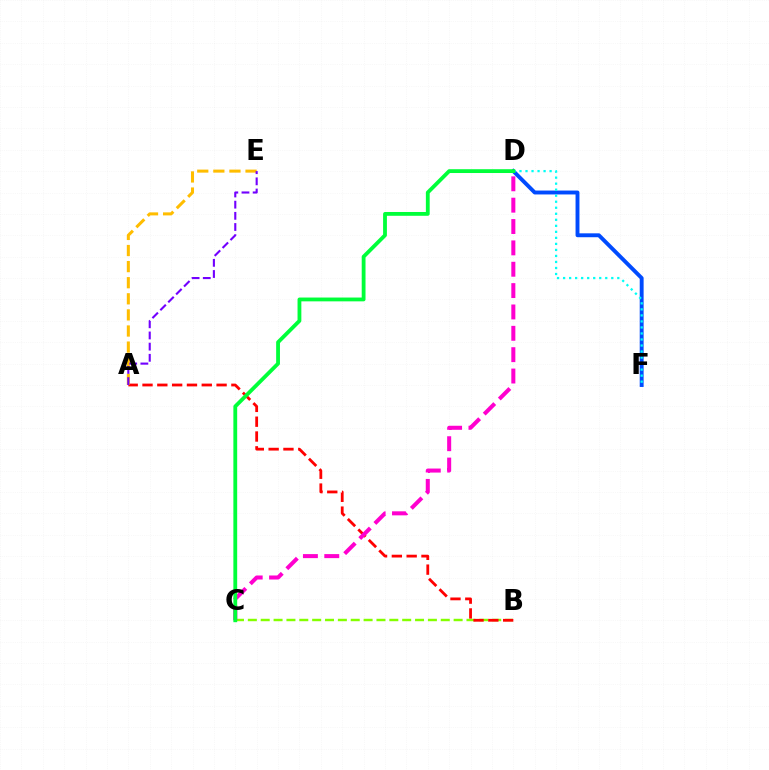{('B', 'C'): [{'color': '#84ff00', 'line_style': 'dashed', 'thickness': 1.75}], ('A', 'B'): [{'color': '#ff0000', 'line_style': 'dashed', 'thickness': 2.01}], ('D', 'F'): [{'color': '#004bff', 'line_style': 'solid', 'thickness': 2.81}, {'color': '#00fff6', 'line_style': 'dotted', 'thickness': 1.64}], ('A', 'E'): [{'color': '#ffbd00', 'line_style': 'dashed', 'thickness': 2.19}, {'color': '#7200ff', 'line_style': 'dashed', 'thickness': 1.52}], ('C', 'D'): [{'color': '#ff00cf', 'line_style': 'dashed', 'thickness': 2.9}, {'color': '#00ff39', 'line_style': 'solid', 'thickness': 2.74}]}